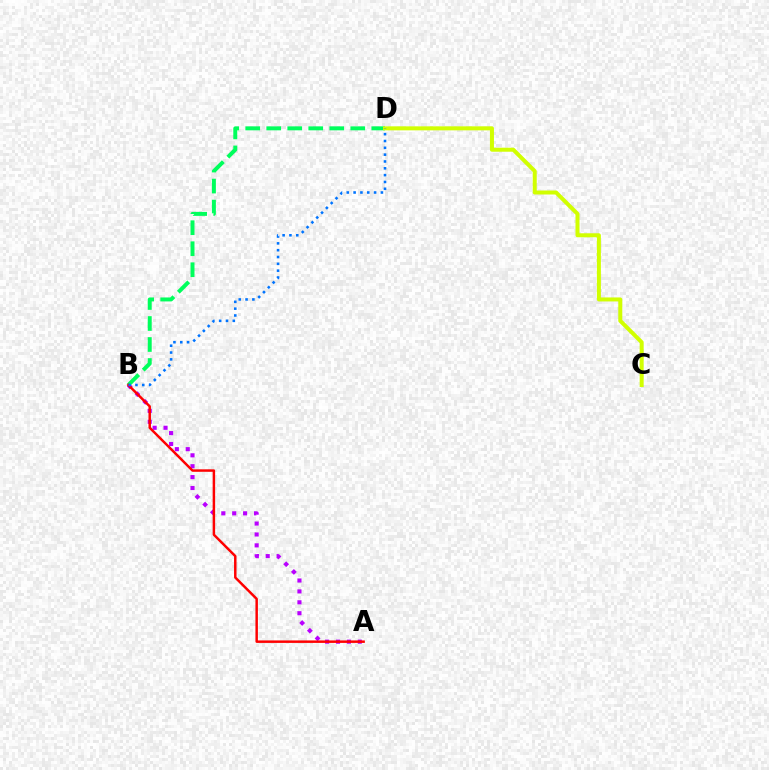{('B', 'D'): [{'color': '#00ff5c', 'line_style': 'dashed', 'thickness': 2.85}, {'color': '#0074ff', 'line_style': 'dotted', 'thickness': 1.85}], ('A', 'B'): [{'color': '#b900ff', 'line_style': 'dotted', 'thickness': 2.96}, {'color': '#ff0000', 'line_style': 'solid', 'thickness': 1.78}], ('C', 'D'): [{'color': '#d1ff00', 'line_style': 'solid', 'thickness': 2.88}]}